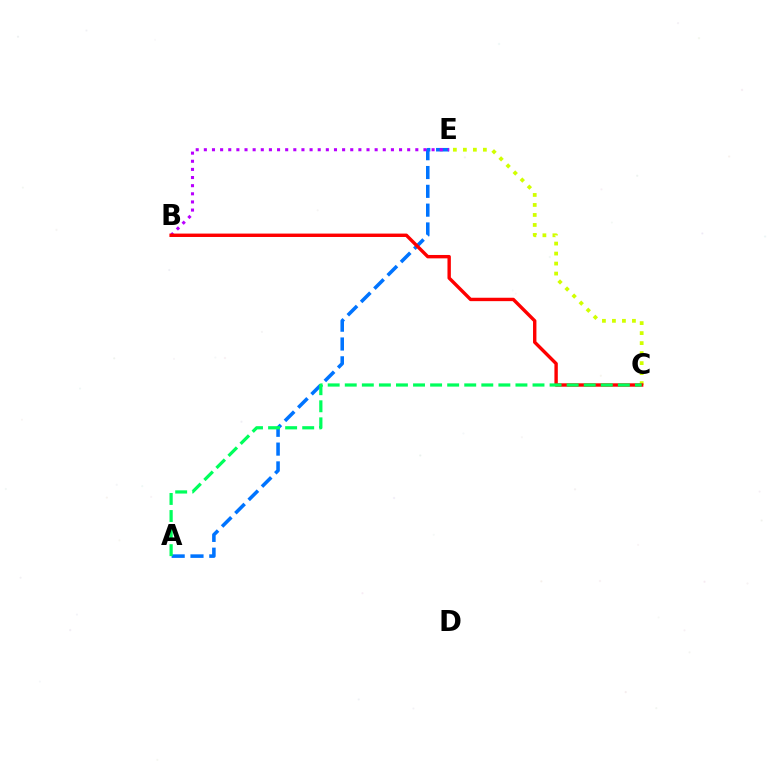{('A', 'E'): [{'color': '#0074ff', 'line_style': 'dashed', 'thickness': 2.56}], ('C', 'E'): [{'color': '#d1ff00', 'line_style': 'dotted', 'thickness': 2.72}], ('B', 'E'): [{'color': '#b900ff', 'line_style': 'dotted', 'thickness': 2.21}], ('B', 'C'): [{'color': '#ff0000', 'line_style': 'solid', 'thickness': 2.45}], ('A', 'C'): [{'color': '#00ff5c', 'line_style': 'dashed', 'thickness': 2.32}]}